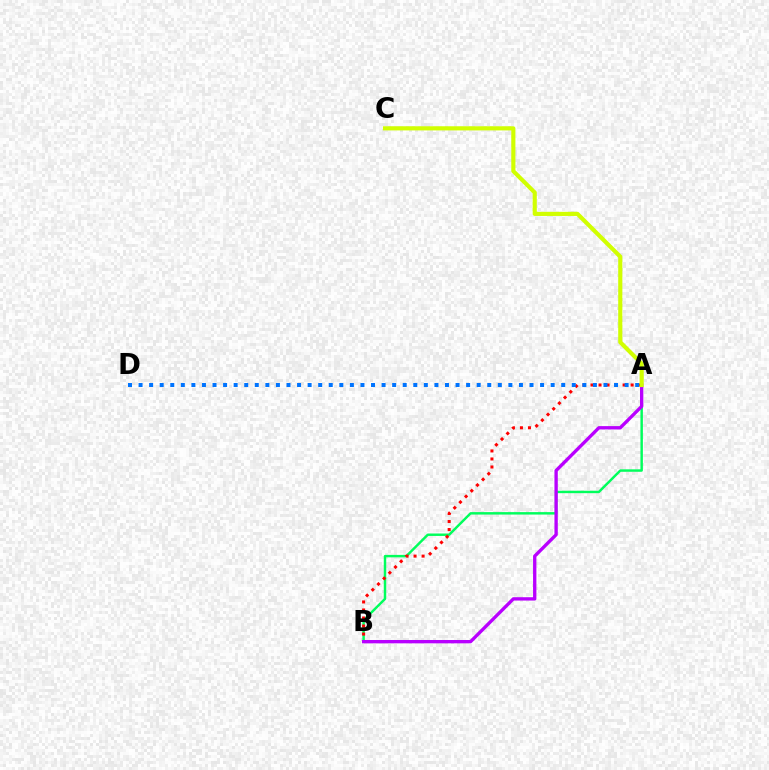{('A', 'B'): [{'color': '#00ff5c', 'line_style': 'solid', 'thickness': 1.76}, {'color': '#ff0000', 'line_style': 'dotted', 'thickness': 2.18}, {'color': '#b900ff', 'line_style': 'solid', 'thickness': 2.41}], ('A', 'D'): [{'color': '#0074ff', 'line_style': 'dotted', 'thickness': 2.87}], ('A', 'C'): [{'color': '#d1ff00', 'line_style': 'solid', 'thickness': 2.98}]}